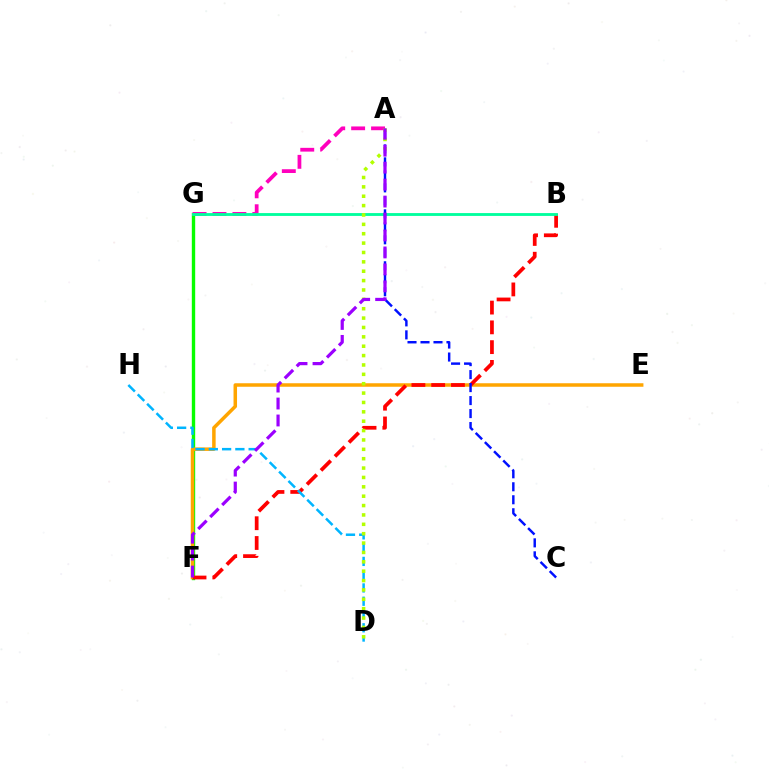{('F', 'G'): [{'color': '#08ff00', 'line_style': 'solid', 'thickness': 2.43}], ('E', 'F'): [{'color': '#ffa500', 'line_style': 'solid', 'thickness': 2.52}], ('B', 'F'): [{'color': '#ff0000', 'line_style': 'dashed', 'thickness': 2.69}], ('D', 'H'): [{'color': '#00b5ff', 'line_style': 'dashed', 'thickness': 1.8}], ('A', 'G'): [{'color': '#ff00bd', 'line_style': 'dashed', 'thickness': 2.71}], ('B', 'G'): [{'color': '#00ff9d', 'line_style': 'solid', 'thickness': 2.05}], ('A', 'C'): [{'color': '#0010ff', 'line_style': 'dashed', 'thickness': 1.76}], ('A', 'D'): [{'color': '#b3ff00', 'line_style': 'dotted', 'thickness': 2.55}], ('A', 'F'): [{'color': '#9b00ff', 'line_style': 'dashed', 'thickness': 2.3}]}